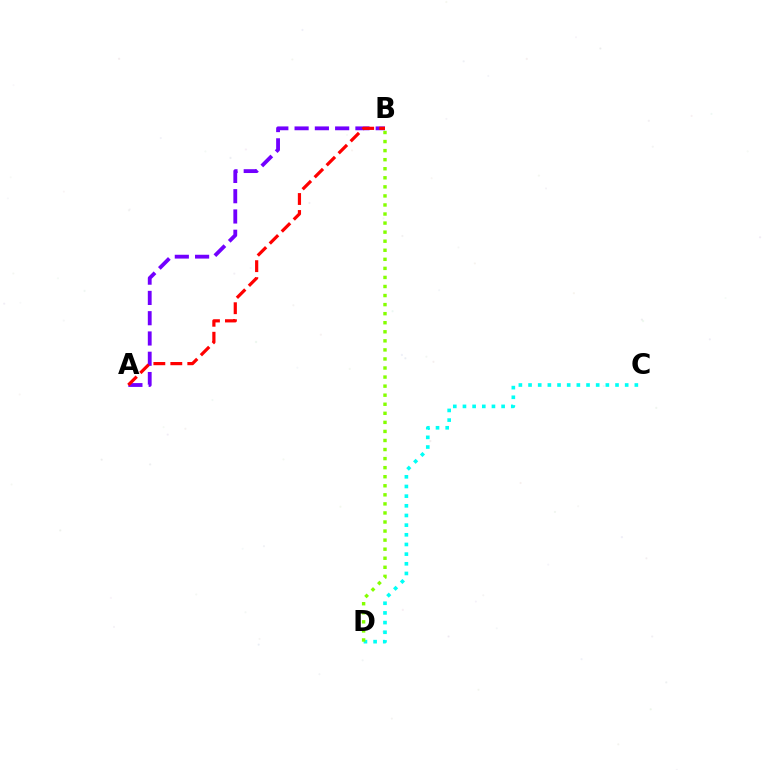{('A', 'B'): [{'color': '#7200ff', 'line_style': 'dashed', 'thickness': 2.75}, {'color': '#ff0000', 'line_style': 'dashed', 'thickness': 2.31}], ('C', 'D'): [{'color': '#00fff6', 'line_style': 'dotted', 'thickness': 2.63}], ('B', 'D'): [{'color': '#84ff00', 'line_style': 'dotted', 'thickness': 2.46}]}